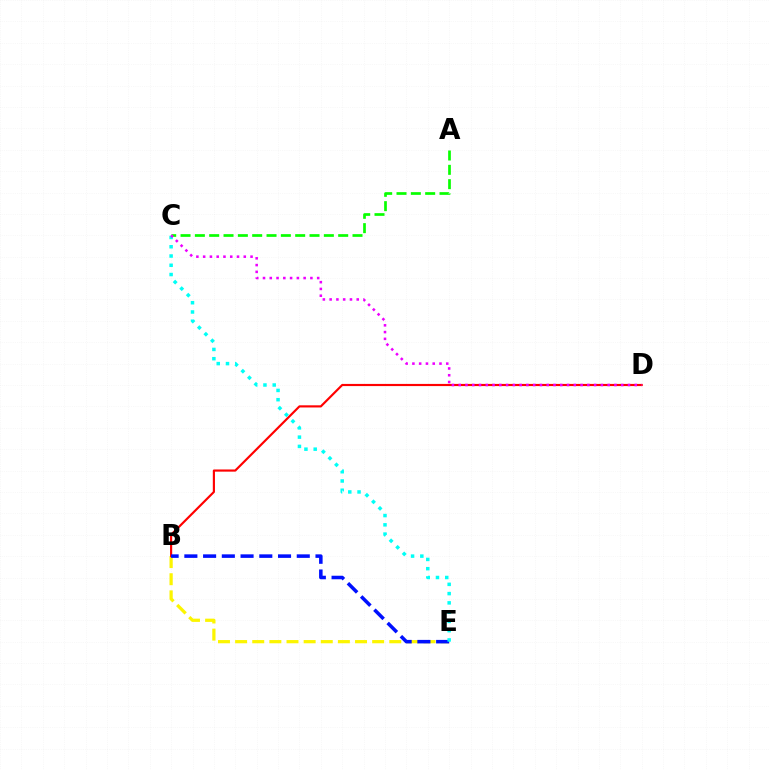{('B', 'E'): [{'color': '#fcf500', 'line_style': 'dashed', 'thickness': 2.33}, {'color': '#0010ff', 'line_style': 'dashed', 'thickness': 2.54}], ('B', 'D'): [{'color': '#ff0000', 'line_style': 'solid', 'thickness': 1.56}], ('C', 'E'): [{'color': '#00fff6', 'line_style': 'dotted', 'thickness': 2.52}], ('A', 'C'): [{'color': '#08ff00', 'line_style': 'dashed', 'thickness': 1.95}], ('C', 'D'): [{'color': '#ee00ff', 'line_style': 'dotted', 'thickness': 1.84}]}